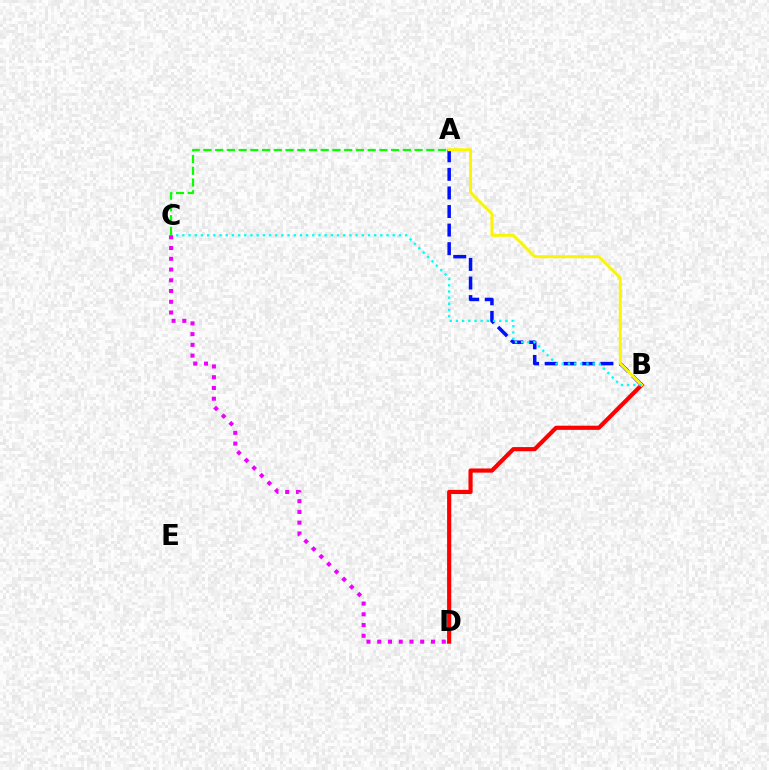{('A', 'B'): [{'color': '#0010ff', 'line_style': 'dashed', 'thickness': 2.52}, {'color': '#fcf500', 'line_style': 'solid', 'thickness': 2.12}], ('B', 'D'): [{'color': '#ff0000', 'line_style': 'solid', 'thickness': 2.99}], ('B', 'C'): [{'color': '#00fff6', 'line_style': 'dotted', 'thickness': 1.68}], ('C', 'D'): [{'color': '#ee00ff', 'line_style': 'dotted', 'thickness': 2.92}], ('A', 'C'): [{'color': '#08ff00', 'line_style': 'dashed', 'thickness': 1.59}]}